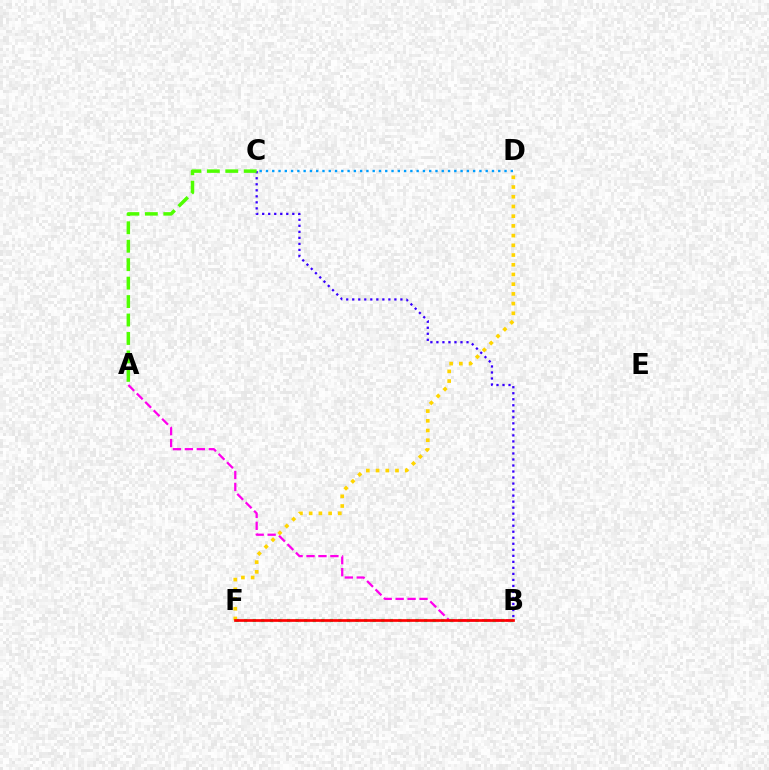{('A', 'B'): [{'color': '#ff00ed', 'line_style': 'dashed', 'thickness': 1.62}], ('B', 'F'): [{'color': '#00ff86', 'line_style': 'dotted', 'thickness': 2.33}, {'color': '#ff0000', 'line_style': 'solid', 'thickness': 1.95}], ('B', 'C'): [{'color': '#3700ff', 'line_style': 'dotted', 'thickness': 1.64}], ('C', 'D'): [{'color': '#009eff', 'line_style': 'dotted', 'thickness': 1.71}], ('D', 'F'): [{'color': '#ffd500', 'line_style': 'dotted', 'thickness': 2.64}], ('A', 'C'): [{'color': '#4fff00', 'line_style': 'dashed', 'thickness': 2.51}]}